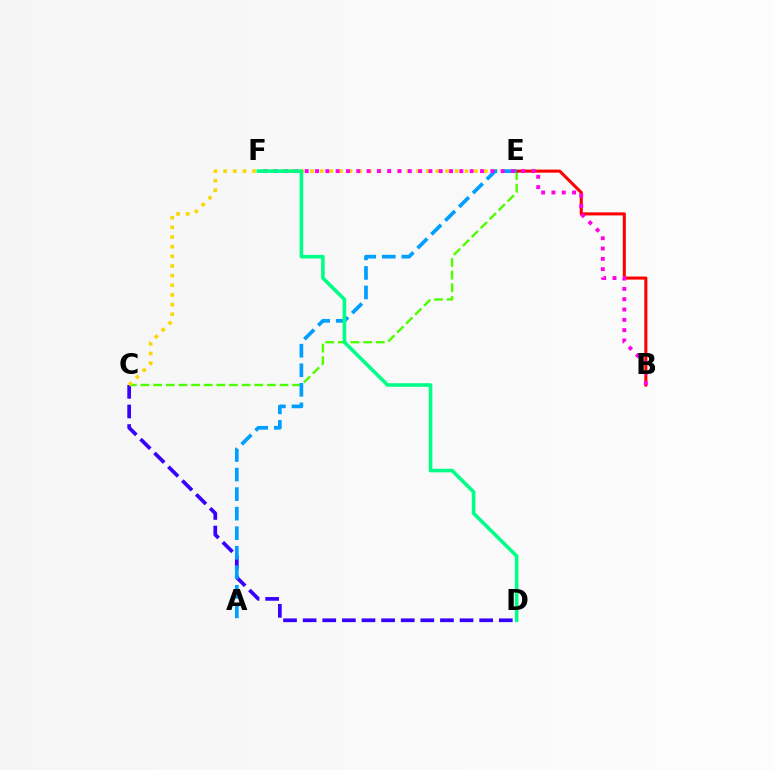{('C', 'D'): [{'color': '#3700ff', 'line_style': 'dashed', 'thickness': 2.66}], ('C', 'E'): [{'color': '#4fff00', 'line_style': 'dashed', 'thickness': 1.72}, {'color': '#ffd500', 'line_style': 'dotted', 'thickness': 2.62}], ('B', 'E'): [{'color': '#ff0000', 'line_style': 'solid', 'thickness': 2.2}], ('A', 'E'): [{'color': '#009eff', 'line_style': 'dashed', 'thickness': 2.65}], ('B', 'F'): [{'color': '#ff00ed', 'line_style': 'dotted', 'thickness': 2.8}], ('D', 'F'): [{'color': '#00ff86', 'line_style': 'solid', 'thickness': 2.59}]}